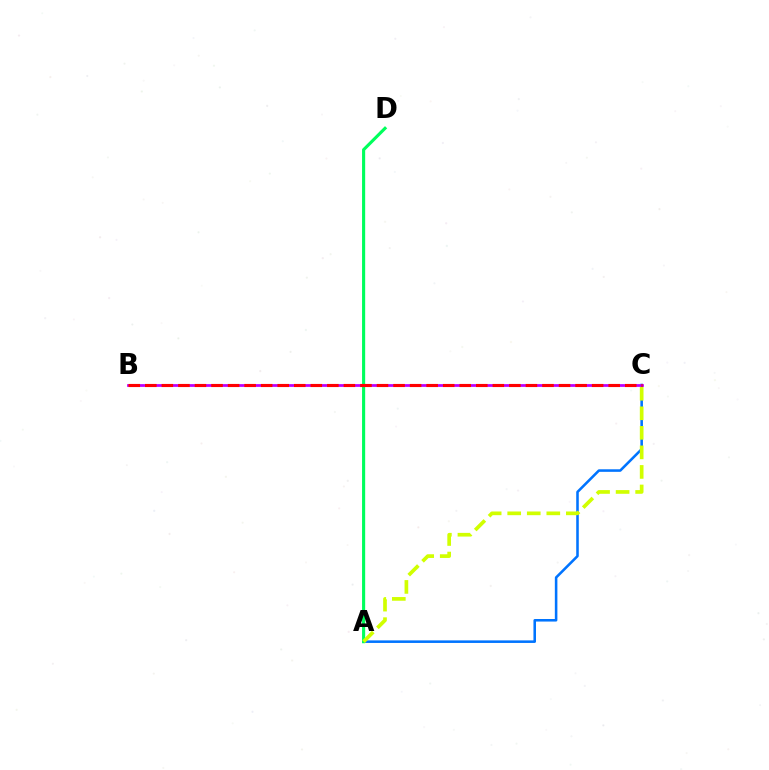{('A', 'C'): [{'color': '#0074ff', 'line_style': 'solid', 'thickness': 1.84}, {'color': '#d1ff00', 'line_style': 'dashed', 'thickness': 2.65}], ('A', 'D'): [{'color': '#00ff5c', 'line_style': 'solid', 'thickness': 2.24}], ('B', 'C'): [{'color': '#b900ff', 'line_style': 'solid', 'thickness': 1.98}, {'color': '#ff0000', 'line_style': 'dashed', 'thickness': 2.25}]}